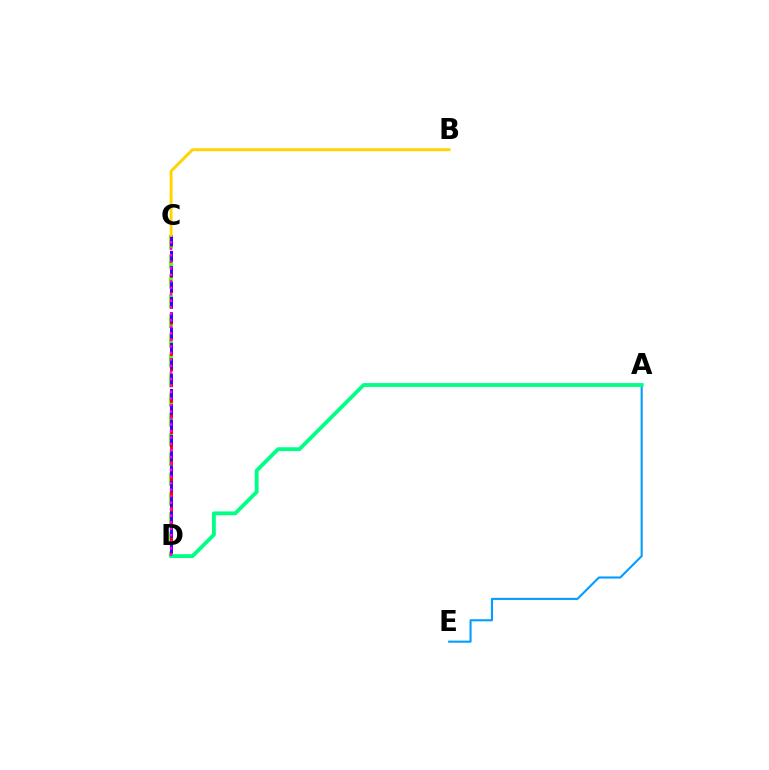{('C', 'D'): [{'color': '#4fff00', 'line_style': 'dashed', 'thickness': 2.69}, {'color': '#ff0000', 'line_style': 'dashed', 'thickness': 2.12}, {'color': '#3700ff', 'line_style': 'dashed', 'thickness': 2.08}, {'color': '#ff00ed', 'line_style': 'dotted', 'thickness': 1.77}], ('A', 'E'): [{'color': '#009eff', 'line_style': 'solid', 'thickness': 1.5}], ('A', 'D'): [{'color': '#00ff86', 'line_style': 'solid', 'thickness': 2.77}], ('B', 'C'): [{'color': '#ffd500', 'line_style': 'solid', 'thickness': 2.11}]}